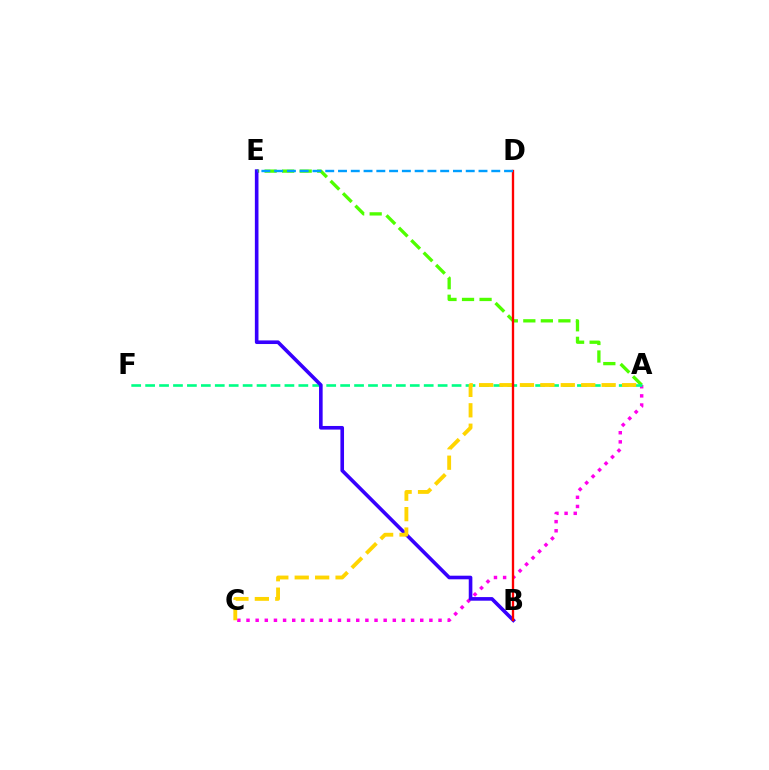{('A', 'E'): [{'color': '#4fff00', 'line_style': 'dashed', 'thickness': 2.38}], ('A', 'C'): [{'color': '#ff00ed', 'line_style': 'dotted', 'thickness': 2.48}, {'color': '#ffd500', 'line_style': 'dashed', 'thickness': 2.77}], ('A', 'F'): [{'color': '#00ff86', 'line_style': 'dashed', 'thickness': 1.89}], ('B', 'E'): [{'color': '#3700ff', 'line_style': 'solid', 'thickness': 2.6}], ('B', 'D'): [{'color': '#ff0000', 'line_style': 'solid', 'thickness': 1.68}], ('D', 'E'): [{'color': '#009eff', 'line_style': 'dashed', 'thickness': 1.74}]}